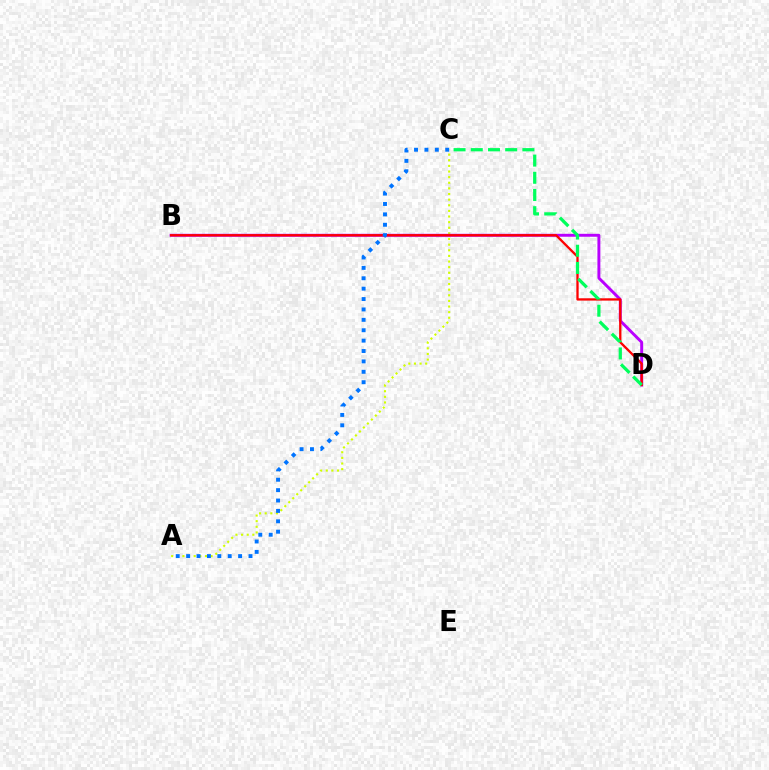{('A', 'C'): [{'color': '#d1ff00', 'line_style': 'dotted', 'thickness': 1.53}, {'color': '#0074ff', 'line_style': 'dotted', 'thickness': 2.82}], ('B', 'D'): [{'color': '#b900ff', 'line_style': 'solid', 'thickness': 2.11}, {'color': '#ff0000', 'line_style': 'solid', 'thickness': 1.66}], ('C', 'D'): [{'color': '#00ff5c', 'line_style': 'dashed', 'thickness': 2.34}]}